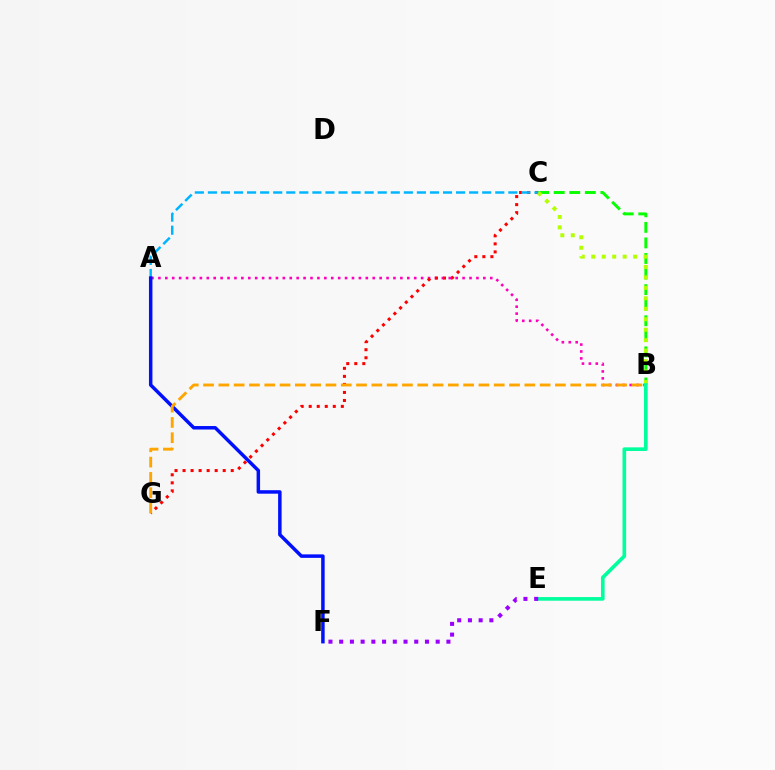{('A', 'B'): [{'color': '#ff00bd', 'line_style': 'dotted', 'thickness': 1.88}], ('C', 'G'): [{'color': '#ff0000', 'line_style': 'dotted', 'thickness': 2.18}], ('B', 'C'): [{'color': '#08ff00', 'line_style': 'dashed', 'thickness': 2.11}, {'color': '#b3ff00', 'line_style': 'dotted', 'thickness': 2.84}], ('A', 'C'): [{'color': '#00b5ff', 'line_style': 'dashed', 'thickness': 1.77}], ('B', 'E'): [{'color': '#00ff9d', 'line_style': 'solid', 'thickness': 2.62}], ('A', 'F'): [{'color': '#0010ff', 'line_style': 'solid', 'thickness': 2.51}], ('E', 'F'): [{'color': '#9b00ff', 'line_style': 'dotted', 'thickness': 2.91}], ('B', 'G'): [{'color': '#ffa500', 'line_style': 'dashed', 'thickness': 2.08}]}